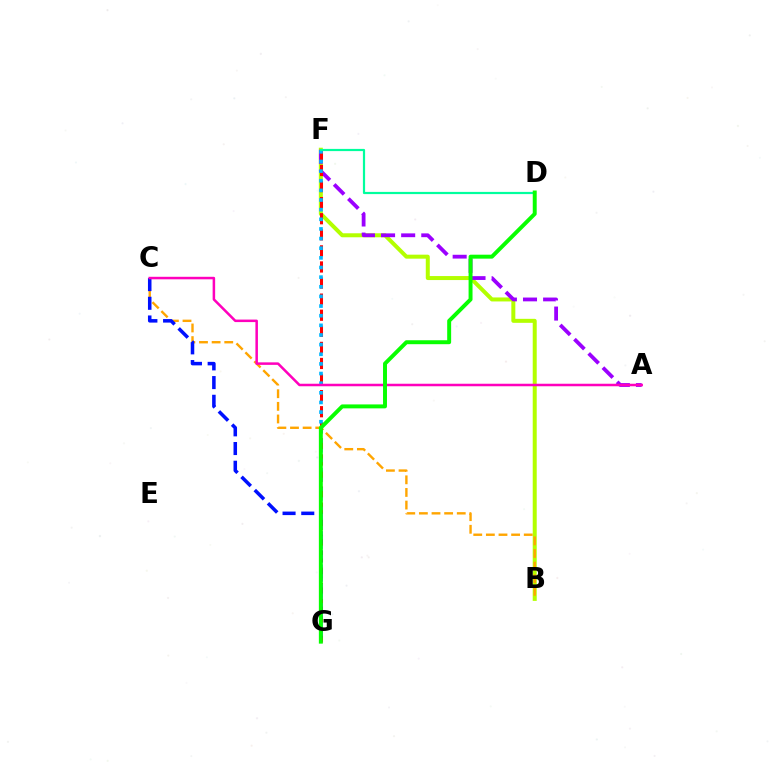{('B', 'F'): [{'color': '#b3ff00', 'line_style': 'solid', 'thickness': 2.88}], ('B', 'C'): [{'color': '#ffa500', 'line_style': 'dashed', 'thickness': 1.72}], ('A', 'F'): [{'color': '#9b00ff', 'line_style': 'dashed', 'thickness': 2.73}], ('F', 'G'): [{'color': '#ff0000', 'line_style': 'dashed', 'thickness': 2.18}, {'color': '#00b5ff', 'line_style': 'dotted', 'thickness': 2.62}], ('C', 'G'): [{'color': '#0010ff', 'line_style': 'dashed', 'thickness': 2.54}], ('A', 'C'): [{'color': '#ff00bd', 'line_style': 'solid', 'thickness': 1.81}], ('D', 'F'): [{'color': '#00ff9d', 'line_style': 'solid', 'thickness': 1.59}], ('D', 'G'): [{'color': '#08ff00', 'line_style': 'solid', 'thickness': 2.84}]}